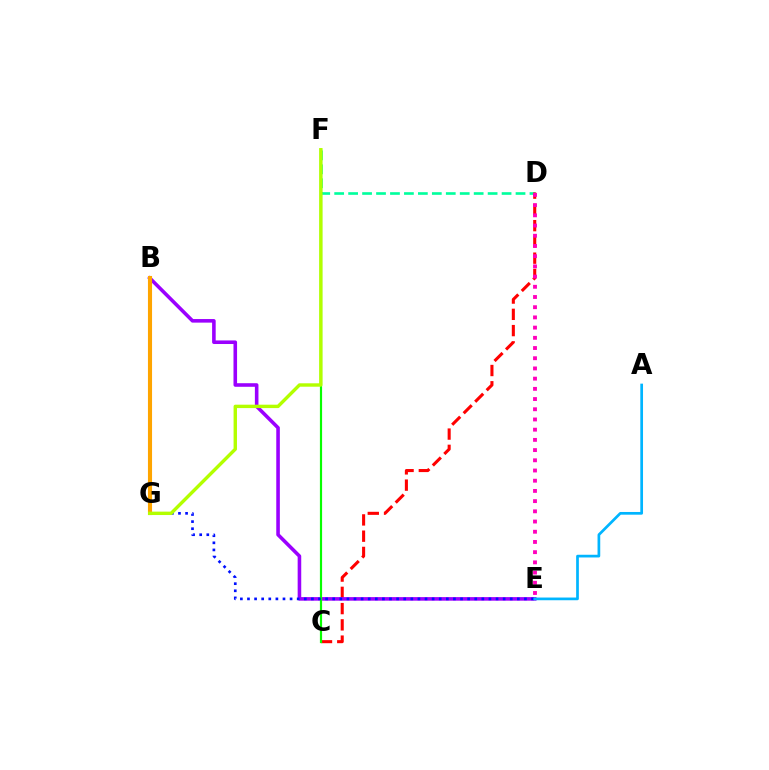{('D', 'F'): [{'color': '#00ff9d', 'line_style': 'dashed', 'thickness': 1.9}], ('C', 'D'): [{'color': '#ff0000', 'line_style': 'dashed', 'thickness': 2.21}], ('B', 'E'): [{'color': '#9b00ff', 'line_style': 'solid', 'thickness': 2.58}], ('C', 'F'): [{'color': '#08ff00', 'line_style': 'solid', 'thickness': 1.58}], ('E', 'G'): [{'color': '#0010ff', 'line_style': 'dotted', 'thickness': 1.93}], ('B', 'G'): [{'color': '#ffa500', 'line_style': 'solid', 'thickness': 2.96}], ('D', 'E'): [{'color': '#ff00bd', 'line_style': 'dotted', 'thickness': 2.77}], ('F', 'G'): [{'color': '#b3ff00', 'line_style': 'solid', 'thickness': 2.45}], ('A', 'E'): [{'color': '#00b5ff', 'line_style': 'solid', 'thickness': 1.95}]}